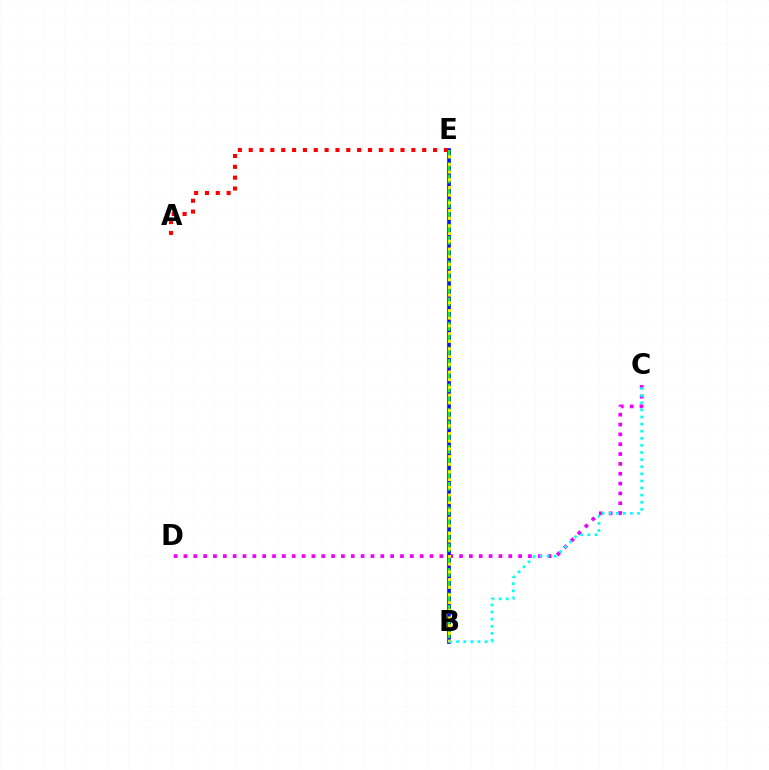{('C', 'D'): [{'color': '#ee00ff', 'line_style': 'dotted', 'thickness': 2.67}], ('B', 'E'): [{'color': '#0010ff', 'line_style': 'solid', 'thickness': 2.61}, {'color': '#08ff00', 'line_style': 'dashed', 'thickness': 1.67}, {'color': '#fcf500', 'line_style': 'dotted', 'thickness': 2.09}], ('A', 'E'): [{'color': '#ff0000', 'line_style': 'dotted', 'thickness': 2.95}], ('B', 'C'): [{'color': '#00fff6', 'line_style': 'dotted', 'thickness': 1.93}]}